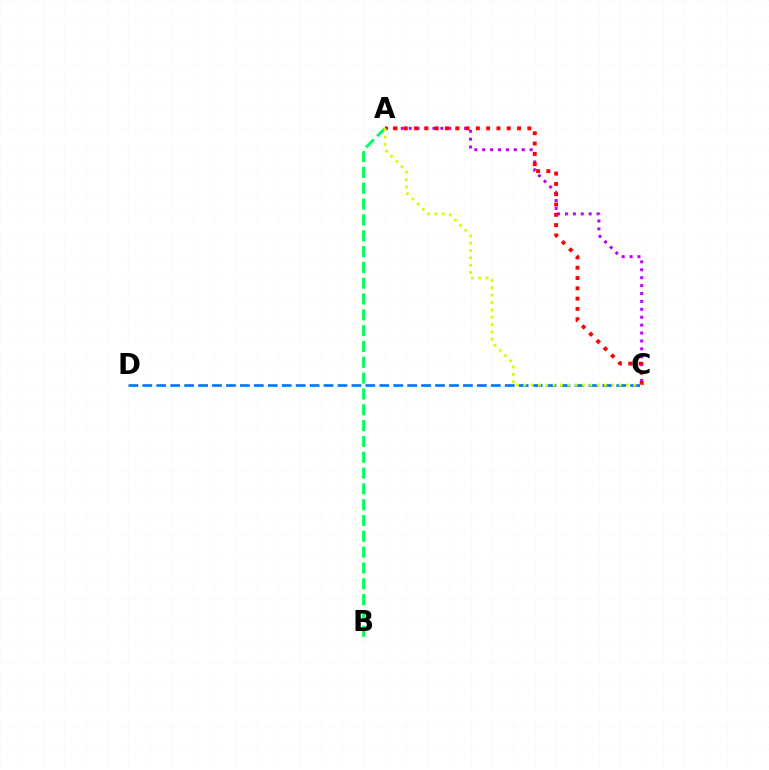{('A', 'B'): [{'color': '#00ff5c', 'line_style': 'dashed', 'thickness': 2.15}], ('A', 'C'): [{'color': '#b900ff', 'line_style': 'dotted', 'thickness': 2.15}, {'color': '#ff0000', 'line_style': 'dotted', 'thickness': 2.8}, {'color': '#d1ff00', 'line_style': 'dotted', 'thickness': 1.99}], ('C', 'D'): [{'color': '#0074ff', 'line_style': 'dashed', 'thickness': 1.89}]}